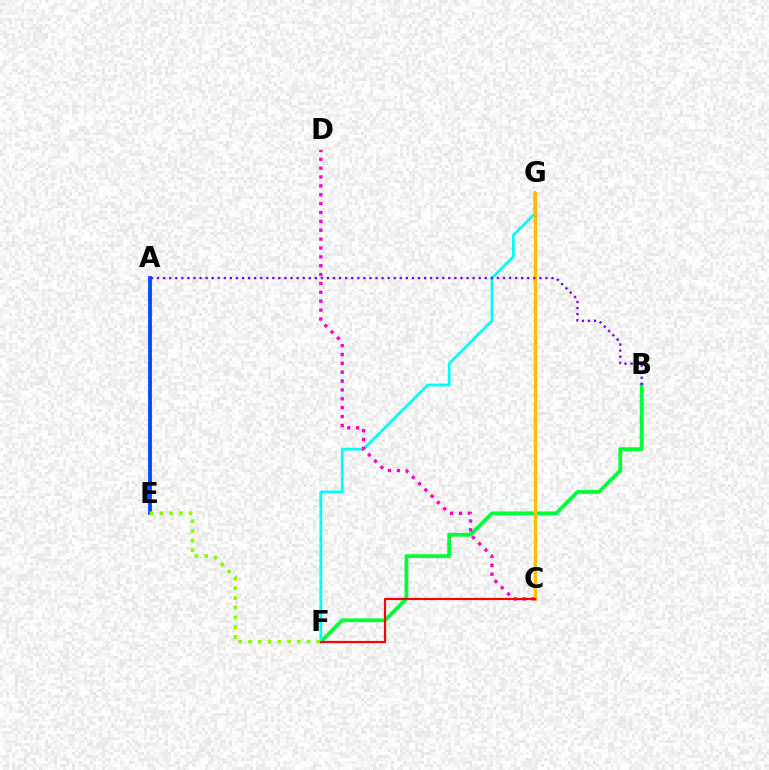{('B', 'F'): [{'color': '#00ff39', 'line_style': 'solid', 'thickness': 2.74}], ('F', 'G'): [{'color': '#00fff6', 'line_style': 'solid', 'thickness': 1.99}], ('C', 'G'): [{'color': '#ffbd00', 'line_style': 'solid', 'thickness': 2.44}], ('C', 'D'): [{'color': '#ff00cf', 'line_style': 'dotted', 'thickness': 2.41}], ('A', 'E'): [{'color': '#004bff', 'line_style': 'solid', 'thickness': 2.77}], ('C', 'F'): [{'color': '#ff0000', 'line_style': 'solid', 'thickness': 1.58}], ('E', 'F'): [{'color': '#84ff00', 'line_style': 'dotted', 'thickness': 2.65}], ('A', 'B'): [{'color': '#7200ff', 'line_style': 'dotted', 'thickness': 1.65}]}